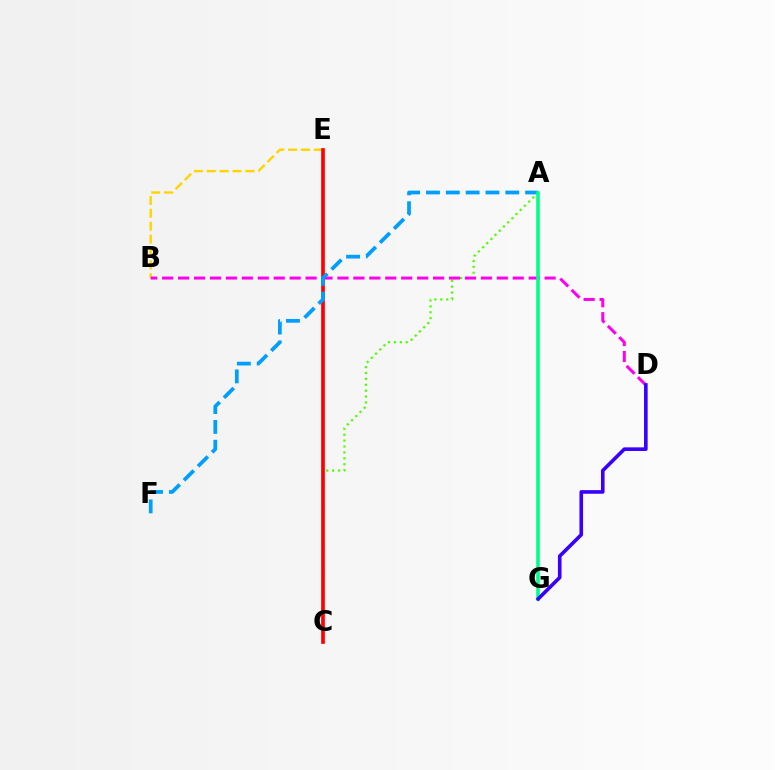{('A', 'C'): [{'color': '#4fff00', 'line_style': 'dotted', 'thickness': 1.6}], ('B', 'E'): [{'color': '#ffd500', 'line_style': 'dashed', 'thickness': 1.75}], ('C', 'E'): [{'color': '#ff0000', 'line_style': 'solid', 'thickness': 2.64}], ('B', 'D'): [{'color': '#ff00ed', 'line_style': 'dashed', 'thickness': 2.16}], ('A', 'F'): [{'color': '#009eff', 'line_style': 'dashed', 'thickness': 2.69}], ('A', 'G'): [{'color': '#00ff86', 'line_style': 'solid', 'thickness': 2.58}], ('D', 'G'): [{'color': '#3700ff', 'line_style': 'solid', 'thickness': 2.6}]}